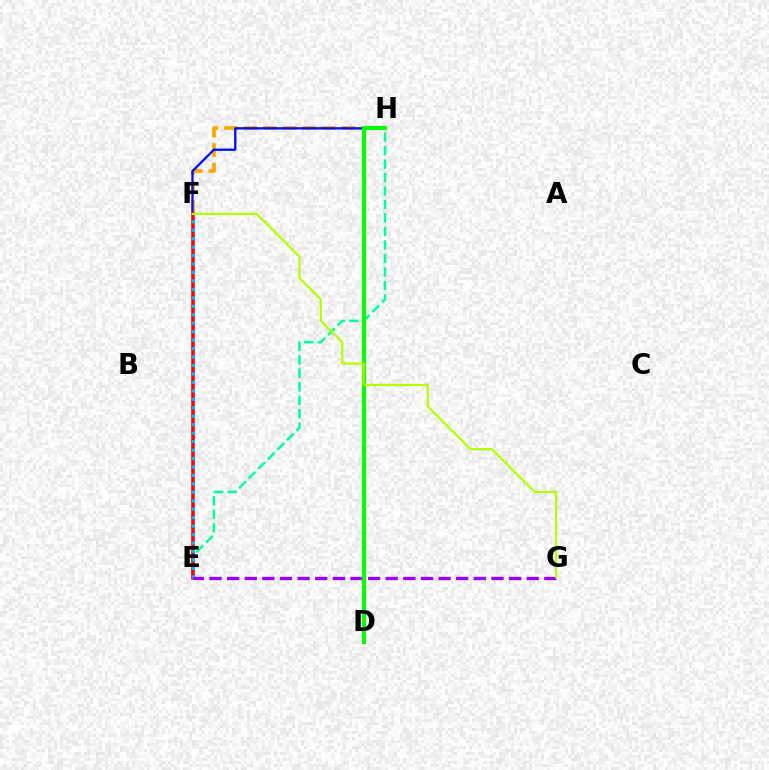{('E', 'H'): [{'color': '#00ff9d', 'line_style': 'dashed', 'thickness': 1.83}], ('E', 'F'): [{'color': '#ff00bd', 'line_style': 'dotted', 'thickness': 1.64}, {'color': '#ff0000', 'line_style': 'solid', 'thickness': 2.54}, {'color': '#00b5ff', 'line_style': 'dotted', 'thickness': 2.3}], ('F', 'H'): [{'color': '#ffa500', 'line_style': 'dashed', 'thickness': 2.65}, {'color': '#0010ff', 'line_style': 'solid', 'thickness': 1.67}], ('E', 'G'): [{'color': '#9b00ff', 'line_style': 'dashed', 'thickness': 2.39}], ('D', 'H'): [{'color': '#08ff00', 'line_style': 'solid', 'thickness': 2.97}], ('F', 'G'): [{'color': '#b3ff00', 'line_style': 'solid', 'thickness': 1.58}]}